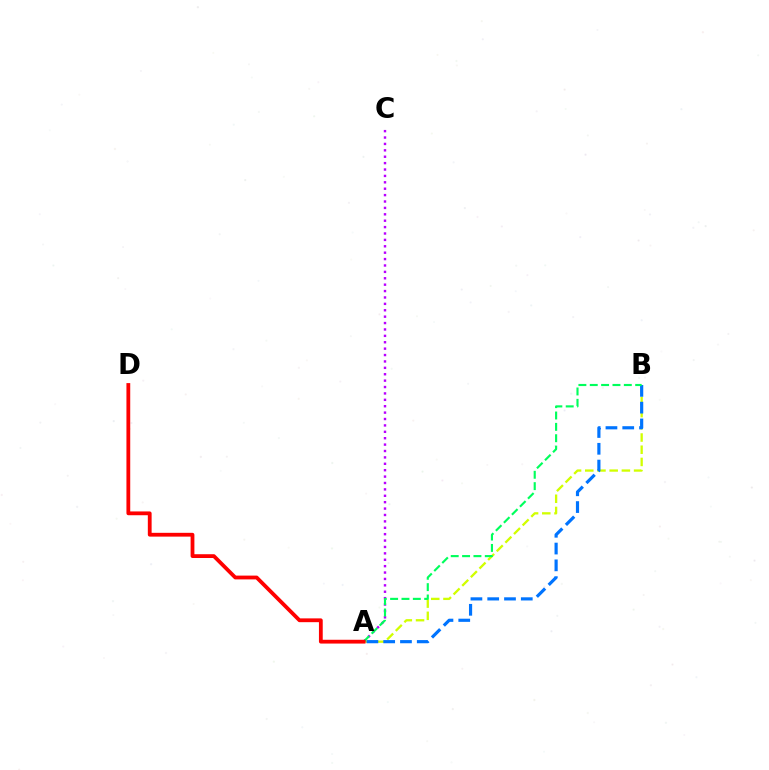{('A', 'B'): [{'color': '#d1ff00', 'line_style': 'dashed', 'thickness': 1.66}, {'color': '#0074ff', 'line_style': 'dashed', 'thickness': 2.28}, {'color': '#00ff5c', 'line_style': 'dashed', 'thickness': 1.54}], ('A', 'C'): [{'color': '#b900ff', 'line_style': 'dotted', 'thickness': 1.74}], ('A', 'D'): [{'color': '#ff0000', 'line_style': 'solid', 'thickness': 2.73}]}